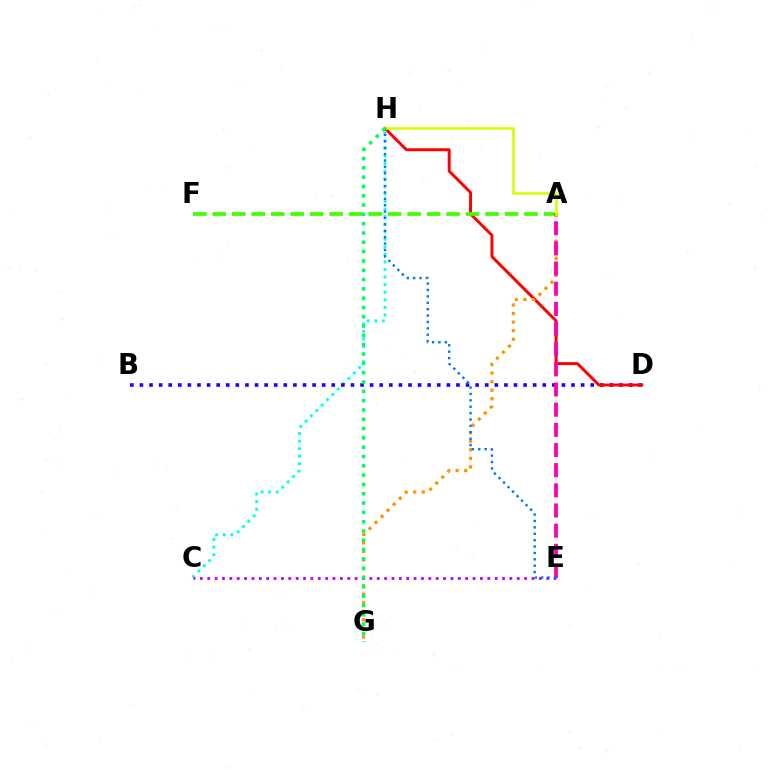{('C', 'H'): [{'color': '#00fff6', 'line_style': 'dotted', 'thickness': 2.06}], ('B', 'D'): [{'color': '#2500ff', 'line_style': 'dotted', 'thickness': 2.61}], ('D', 'H'): [{'color': '#ff0000', 'line_style': 'solid', 'thickness': 2.11}], ('A', 'F'): [{'color': '#3dff00', 'line_style': 'dashed', 'thickness': 2.65}], ('A', 'G'): [{'color': '#ff9400', 'line_style': 'dotted', 'thickness': 2.32}], ('A', 'E'): [{'color': '#ff00ac', 'line_style': 'dashed', 'thickness': 2.74}], ('A', 'H'): [{'color': '#d1ff00', 'line_style': 'solid', 'thickness': 1.87}], ('C', 'E'): [{'color': '#b900ff', 'line_style': 'dotted', 'thickness': 2.0}], ('E', 'H'): [{'color': '#0074ff', 'line_style': 'dotted', 'thickness': 1.74}], ('G', 'H'): [{'color': '#00ff5c', 'line_style': 'dotted', 'thickness': 2.53}]}